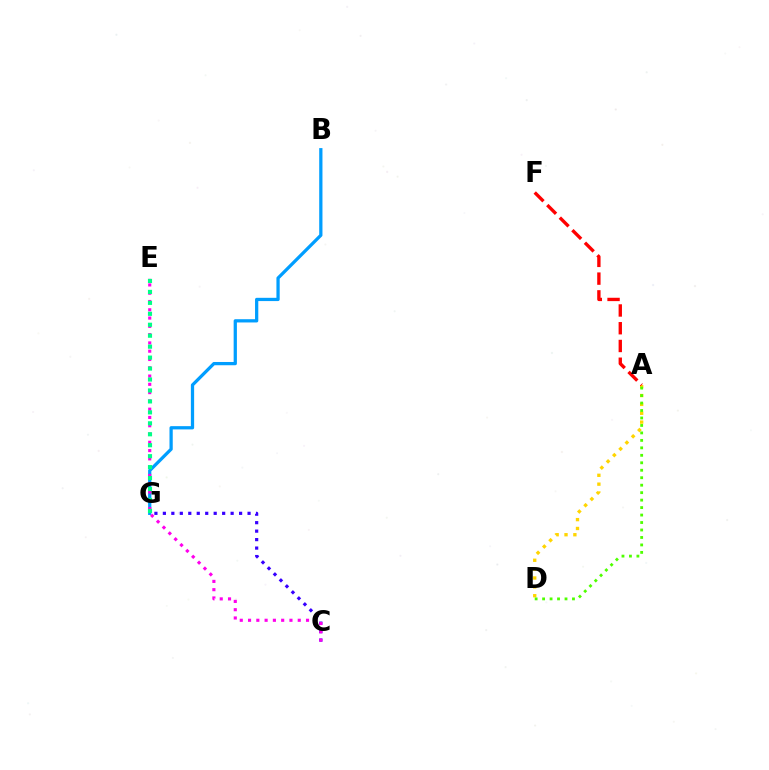{('C', 'G'): [{'color': '#3700ff', 'line_style': 'dotted', 'thickness': 2.3}], ('B', 'G'): [{'color': '#009eff', 'line_style': 'solid', 'thickness': 2.34}], ('A', 'D'): [{'color': '#ffd500', 'line_style': 'dotted', 'thickness': 2.41}, {'color': '#4fff00', 'line_style': 'dotted', 'thickness': 2.03}], ('C', 'E'): [{'color': '#ff00ed', 'line_style': 'dotted', 'thickness': 2.25}], ('E', 'G'): [{'color': '#00ff86', 'line_style': 'dotted', 'thickness': 2.98}], ('A', 'F'): [{'color': '#ff0000', 'line_style': 'dashed', 'thickness': 2.41}]}